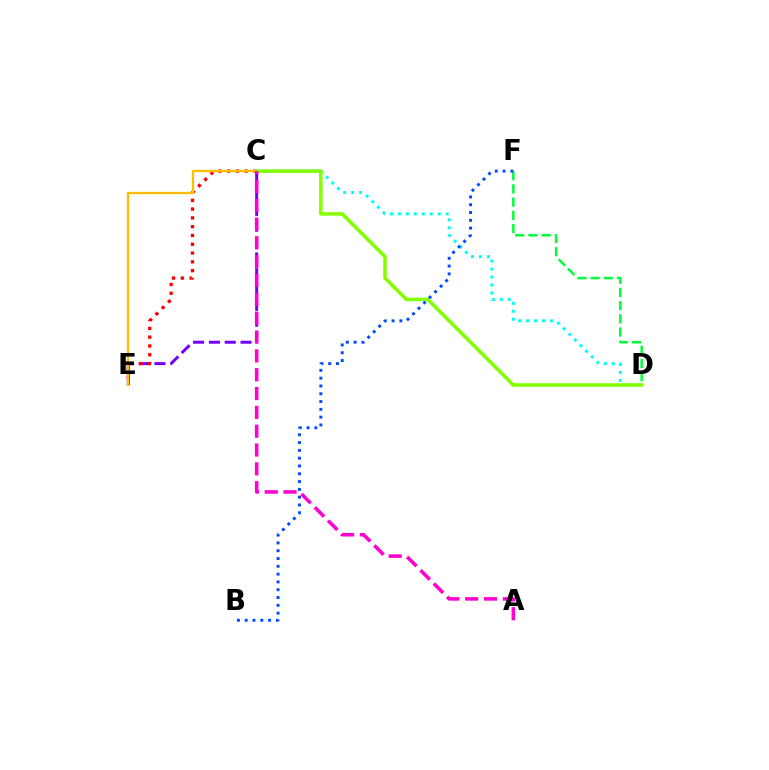{('C', 'E'): [{'color': '#7200ff', 'line_style': 'dashed', 'thickness': 2.15}, {'color': '#ff0000', 'line_style': 'dotted', 'thickness': 2.39}, {'color': '#ffbd00', 'line_style': 'solid', 'thickness': 1.66}], ('C', 'D'): [{'color': '#00fff6', 'line_style': 'dotted', 'thickness': 2.16}, {'color': '#84ff00', 'line_style': 'solid', 'thickness': 2.55}], ('D', 'F'): [{'color': '#00ff39', 'line_style': 'dashed', 'thickness': 1.79}], ('A', 'C'): [{'color': '#ff00cf', 'line_style': 'dashed', 'thickness': 2.56}], ('B', 'F'): [{'color': '#004bff', 'line_style': 'dotted', 'thickness': 2.12}]}